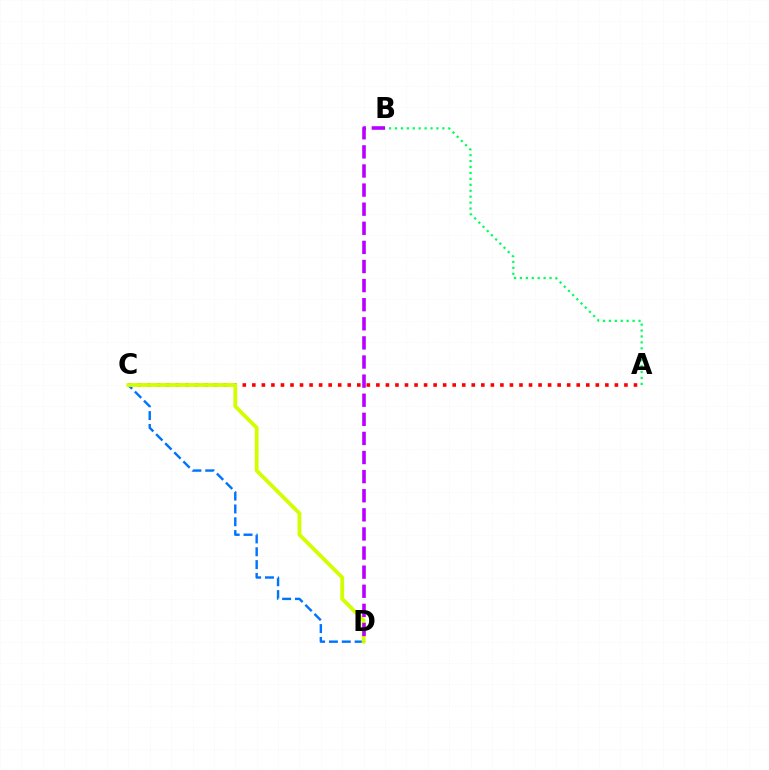{('C', 'D'): [{'color': '#0074ff', 'line_style': 'dashed', 'thickness': 1.75}, {'color': '#d1ff00', 'line_style': 'solid', 'thickness': 2.74}], ('A', 'C'): [{'color': '#ff0000', 'line_style': 'dotted', 'thickness': 2.59}], ('B', 'D'): [{'color': '#b900ff', 'line_style': 'dashed', 'thickness': 2.6}], ('A', 'B'): [{'color': '#00ff5c', 'line_style': 'dotted', 'thickness': 1.61}]}